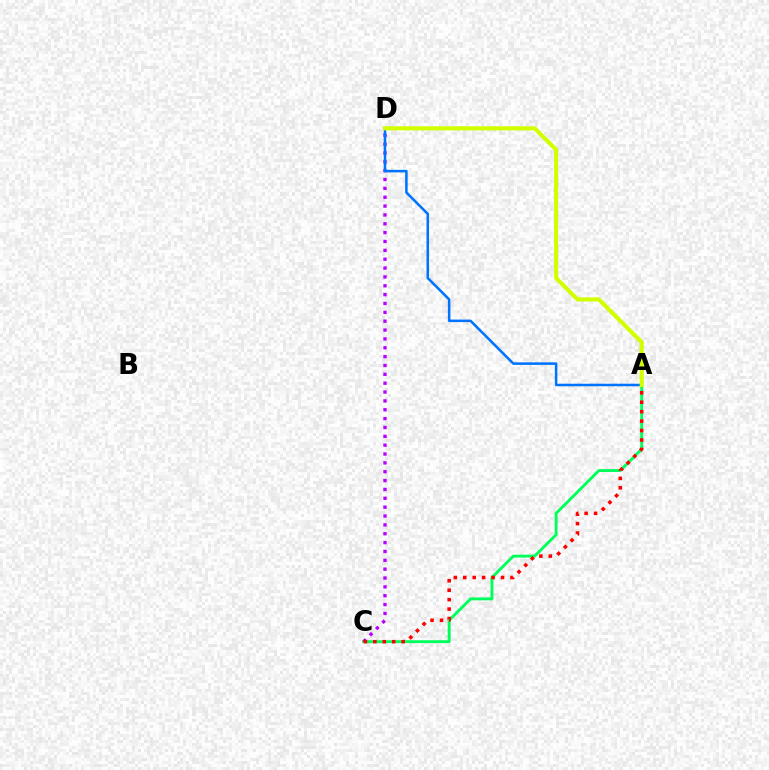{('A', 'C'): [{'color': '#00ff5c', 'line_style': 'solid', 'thickness': 2.09}, {'color': '#ff0000', 'line_style': 'dotted', 'thickness': 2.56}], ('C', 'D'): [{'color': '#b900ff', 'line_style': 'dotted', 'thickness': 2.41}], ('A', 'D'): [{'color': '#0074ff', 'line_style': 'solid', 'thickness': 1.83}, {'color': '#d1ff00', 'line_style': 'solid', 'thickness': 2.96}]}